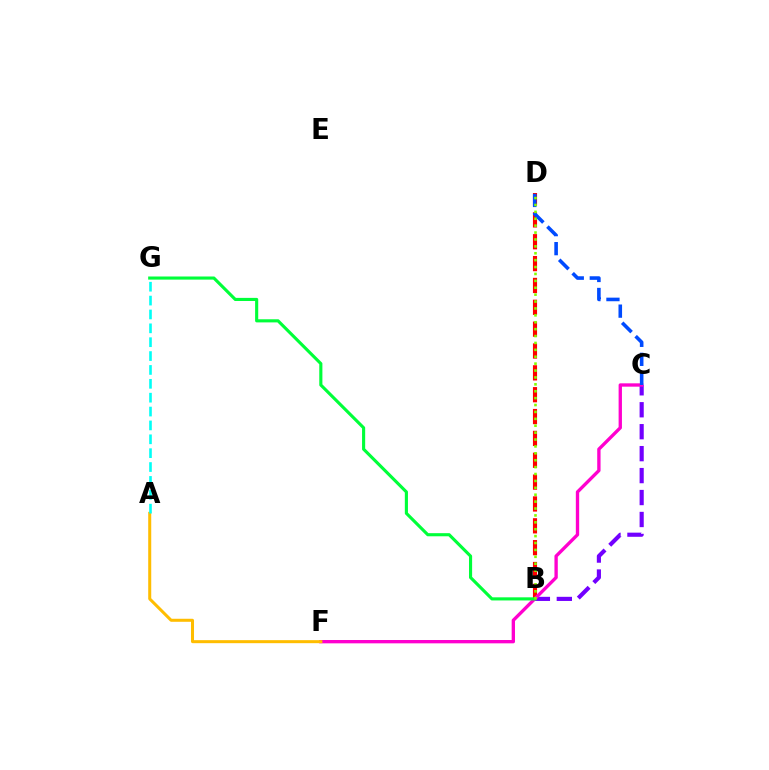{('B', 'C'): [{'color': '#7200ff', 'line_style': 'dashed', 'thickness': 2.98}], ('B', 'D'): [{'color': '#ff0000', 'line_style': 'dashed', 'thickness': 2.97}, {'color': '#84ff00', 'line_style': 'dotted', 'thickness': 1.87}], ('C', 'F'): [{'color': '#ff00cf', 'line_style': 'solid', 'thickness': 2.4}], ('C', 'D'): [{'color': '#004bff', 'line_style': 'dashed', 'thickness': 2.58}], ('B', 'G'): [{'color': '#00ff39', 'line_style': 'solid', 'thickness': 2.25}], ('A', 'F'): [{'color': '#ffbd00', 'line_style': 'solid', 'thickness': 2.18}], ('A', 'G'): [{'color': '#00fff6', 'line_style': 'dashed', 'thickness': 1.88}]}